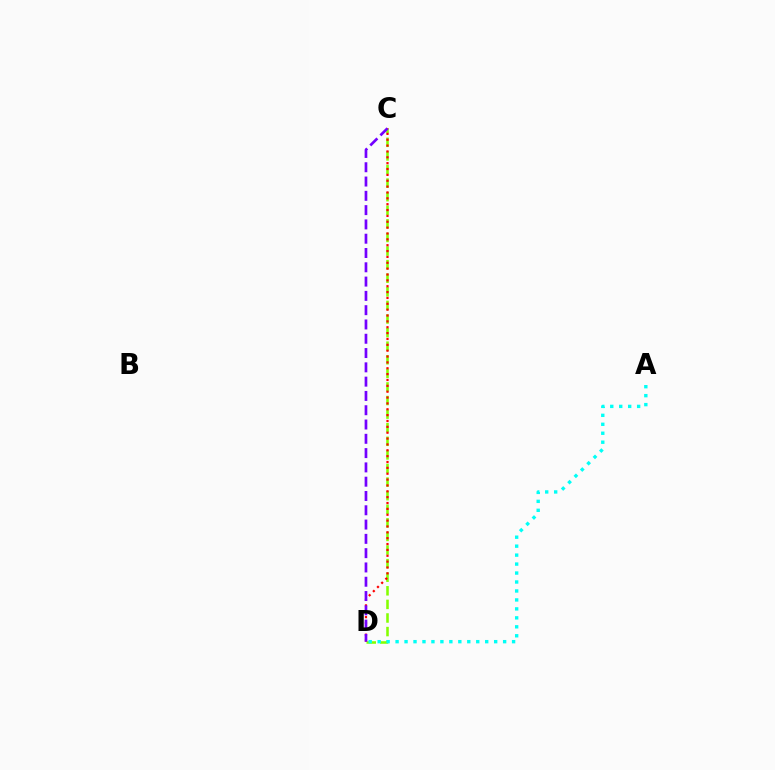{('C', 'D'): [{'color': '#84ff00', 'line_style': 'dashed', 'thickness': 1.85}, {'color': '#ff0000', 'line_style': 'dotted', 'thickness': 1.59}, {'color': '#7200ff', 'line_style': 'dashed', 'thickness': 1.94}], ('A', 'D'): [{'color': '#00fff6', 'line_style': 'dotted', 'thickness': 2.43}]}